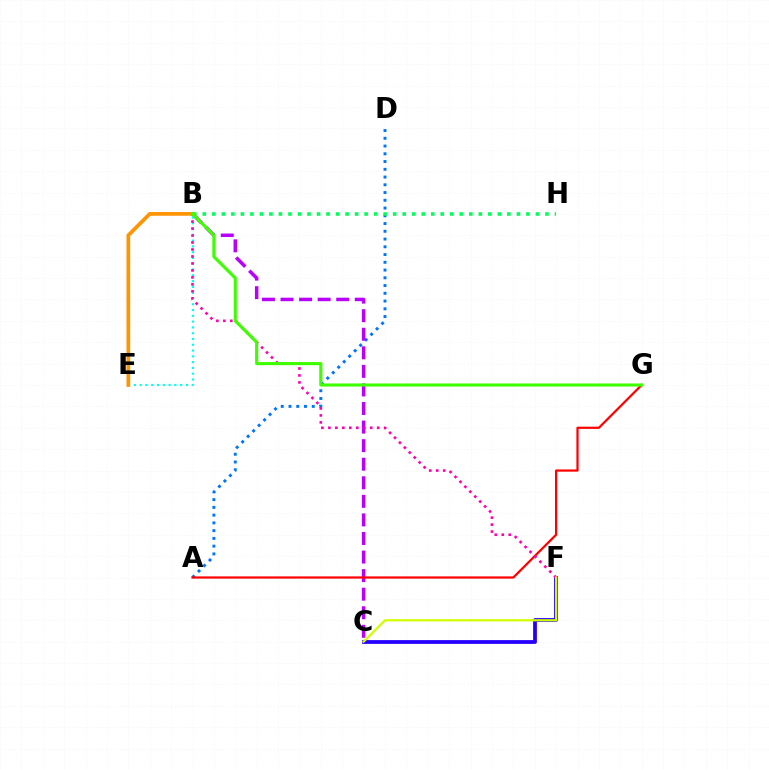{('A', 'D'): [{'color': '#0074ff', 'line_style': 'dotted', 'thickness': 2.11}], ('C', 'F'): [{'color': '#2500ff', 'line_style': 'solid', 'thickness': 2.72}, {'color': '#d1ff00', 'line_style': 'solid', 'thickness': 1.6}], ('B', 'C'): [{'color': '#b900ff', 'line_style': 'dashed', 'thickness': 2.52}], ('A', 'G'): [{'color': '#ff0000', 'line_style': 'solid', 'thickness': 1.6}], ('B', 'E'): [{'color': '#00fff6', 'line_style': 'dotted', 'thickness': 1.57}, {'color': '#ff9400', 'line_style': 'solid', 'thickness': 2.67}], ('B', 'F'): [{'color': '#ff00ac', 'line_style': 'dotted', 'thickness': 1.9}], ('B', 'H'): [{'color': '#00ff5c', 'line_style': 'dotted', 'thickness': 2.59}], ('B', 'G'): [{'color': '#3dff00', 'line_style': 'solid', 'thickness': 2.24}]}